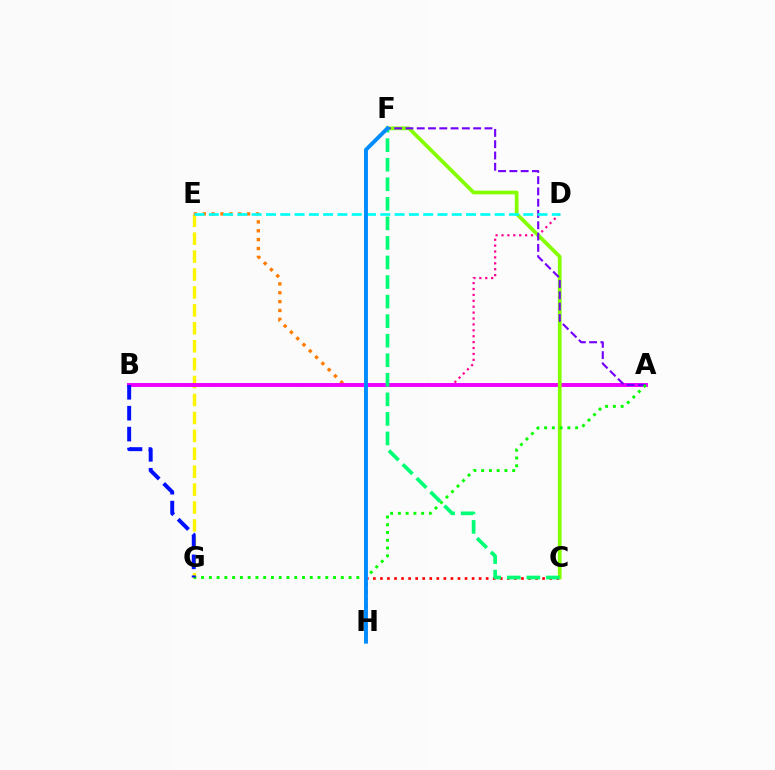{('E', 'G'): [{'color': '#fcf500', 'line_style': 'dashed', 'thickness': 2.43}], ('A', 'E'): [{'color': '#ff7c00', 'line_style': 'dotted', 'thickness': 2.41}], ('B', 'D'): [{'color': '#ff0094', 'line_style': 'dotted', 'thickness': 1.6}], ('A', 'B'): [{'color': '#ee00ff', 'line_style': 'solid', 'thickness': 2.83}], ('C', 'F'): [{'color': '#84ff00', 'line_style': 'solid', 'thickness': 2.67}, {'color': '#00ff74', 'line_style': 'dashed', 'thickness': 2.66}], ('A', 'F'): [{'color': '#7200ff', 'line_style': 'dashed', 'thickness': 1.53}], ('D', 'E'): [{'color': '#00fff6', 'line_style': 'dashed', 'thickness': 1.94}], ('C', 'H'): [{'color': '#ff0000', 'line_style': 'dotted', 'thickness': 1.92}], ('A', 'G'): [{'color': '#08ff00', 'line_style': 'dotted', 'thickness': 2.11}], ('B', 'G'): [{'color': '#0010ff', 'line_style': 'dashed', 'thickness': 2.84}], ('F', 'H'): [{'color': '#008cff', 'line_style': 'solid', 'thickness': 2.81}]}